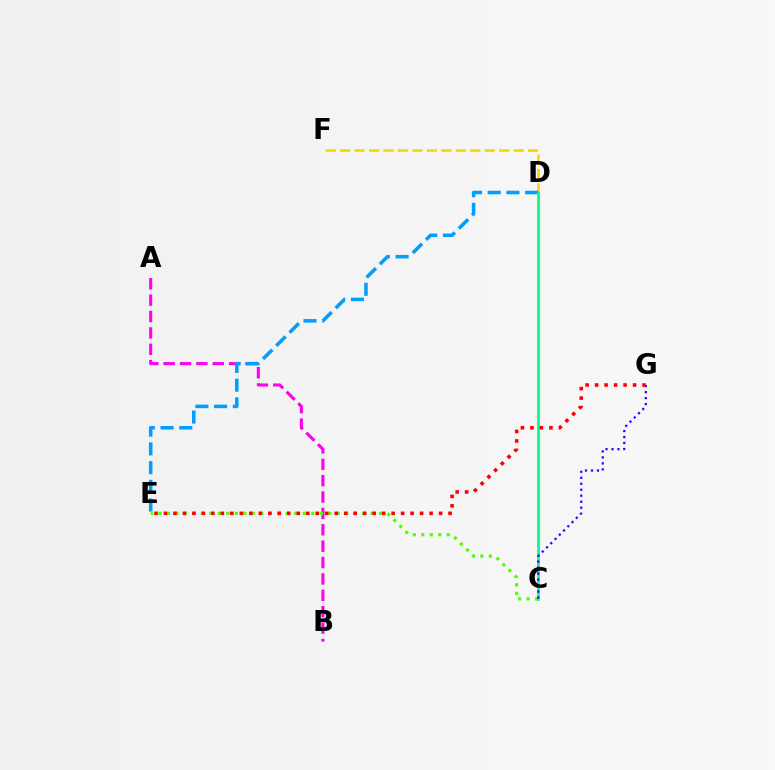{('A', 'B'): [{'color': '#ff00ed', 'line_style': 'dashed', 'thickness': 2.23}], ('D', 'F'): [{'color': '#ffd500', 'line_style': 'dashed', 'thickness': 1.96}], ('D', 'E'): [{'color': '#009eff', 'line_style': 'dashed', 'thickness': 2.54}], ('C', 'D'): [{'color': '#00ff86', 'line_style': 'solid', 'thickness': 2.0}], ('C', 'E'): [{'color': '#4fff00', 'line_style': 'dotted', 'thickness': 2.31}], ('C', 'G'): [{'color': '#3700ff', 'line_style': 'dotted', 'thickness': 1.63}], ('E', 'G'): [{'color': '#ff0000', 'line_style': 'dotted', 'thickness': 2.58}]}